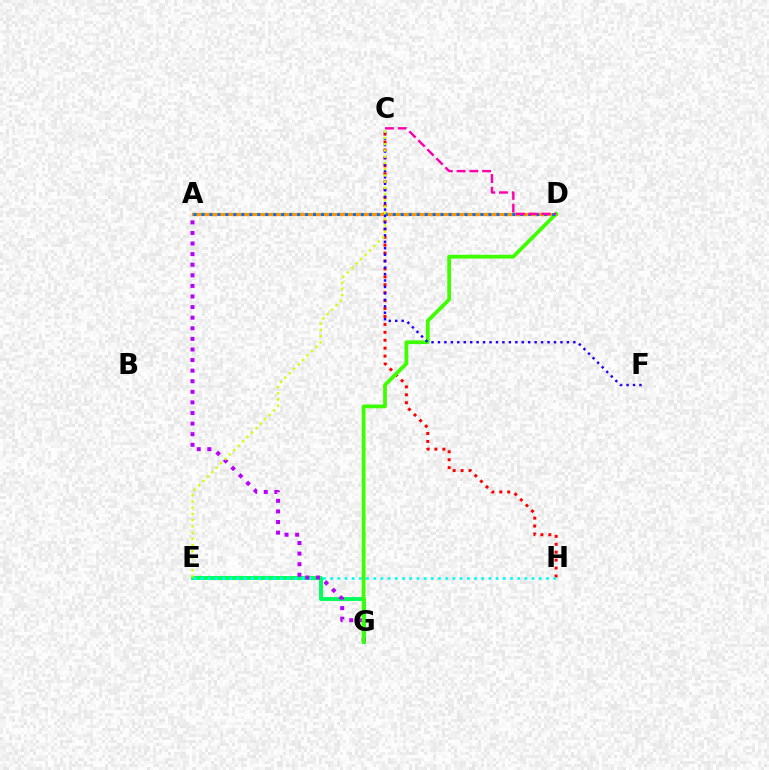{('C', 'H'): [{'color': '#ff0000', 'line_style': 'dotted', 'thickness': 2.15}], ('A', 'D'): [{'color': '#ff9400', 'line_style': 'solid', 'thickness': 2.35}, {'color': '#0074ff', 'line_style': 'dotted', 'thickness': 2.17}], ('E', 'G'): [{'color': '#00ff5c', 'line_style': 'solid', 'thickness': 2.82}], ('E', 'H'): [{'color': '#00fff6', 'line_style': 'dotted', 'thickness': 1.96}], ('A', 'G'): [{'color': '#b900ff', 'line_style': 'dotted', 'thickness': 2.88}], ('D', 'G'): [{'color': '#3dff00', 'line_style': 'solid', 'thickness': 2.71}], ('C', 'F'): [{'color': '#2500ff', 'line_style': 'dotted', 'thickness': 1.75}], ('C', 'E'): [{'color': '#d1ff00', 'line_style': 'dotted', 'thickness': 1.7}], ('C', 'D'): [{'color': '#ff00ac', 'line_style': 'dashed', 'thickness': 1.73}]}